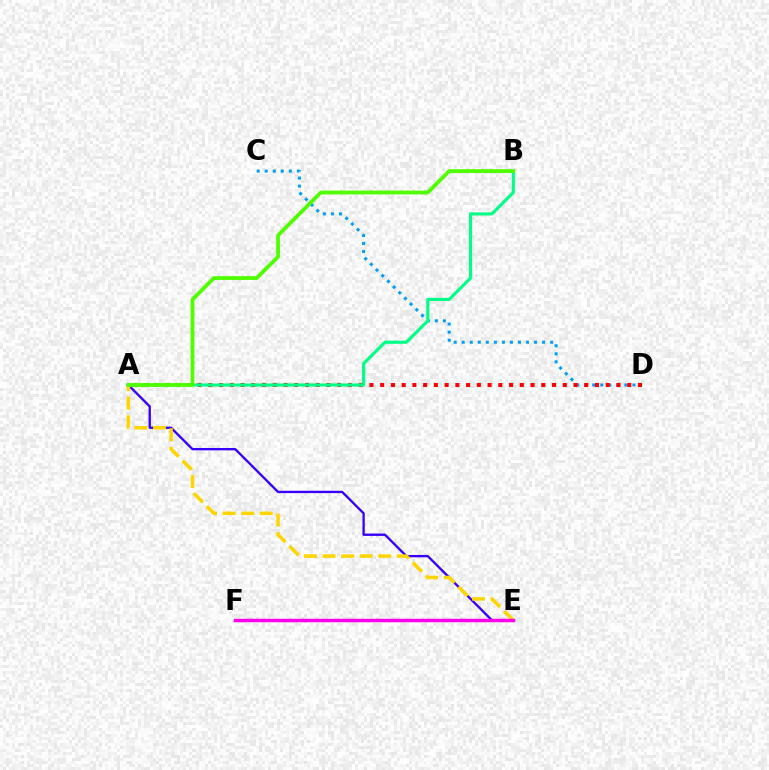{('C', 'D'): [{'color': '#009eff', 'line_style': 'dotted', 'thickness': 2.18}], ('A', 'E'): [{'color': '#3700ff', 'line_style': 'solid', 'thickness': 1.69}, {'color': '#ffd500', 'line_style': 'dashed', 'thickness': 2.53}], ('A', 'D'): [{'color': '#ff0000', 'line_style': 'dotted', 'thickness': 2.92}], ('A', 'B'): [{'color': '#00ff86', 'line_style': 'solid', 'thickness': 2.25}, {'color': '#4fff00', 'line_style': 'solid', 'thickness': 2.72}], ('E', 'F'): [{'color': '#ff00ed', 'line_style': 'solid', 'thickness': 2.52}]}